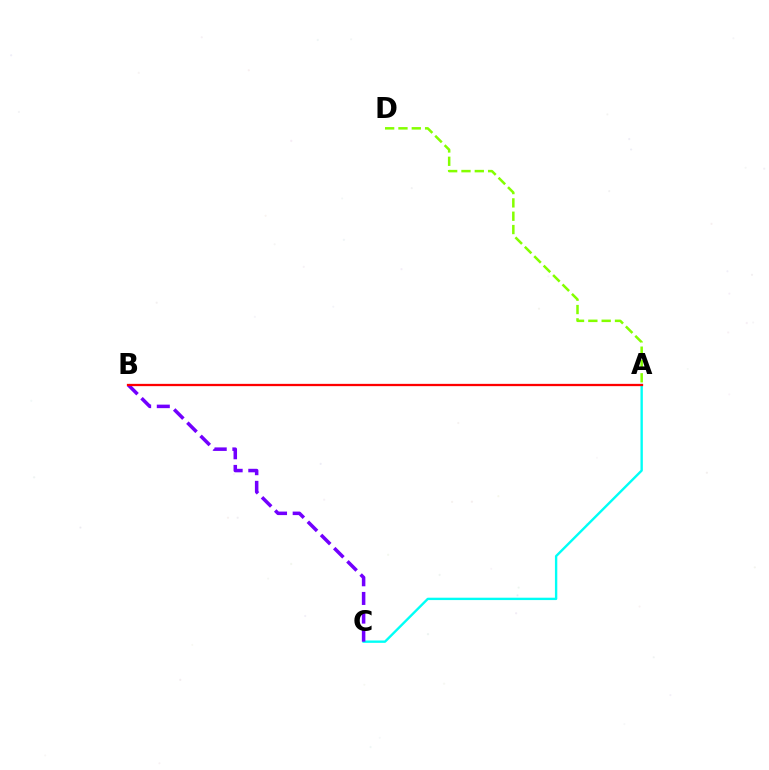{('A', 'C'): [{'color': '#00fff6', 'line_style': 'solid', 'thickness': 1.71}], ('B', 'C'): [{'color': '#7200ff', 'line_style': 'dashed', 'thickness': 2.53}], ('A', 'D'): [{'color': '#84ff00', 'line_style': 'dashed', 'thickness': 1.81}], ('A', 'B'): [{'color': '#ff0000', 'line_style': 'solid', 'thickness': 1.64}]}